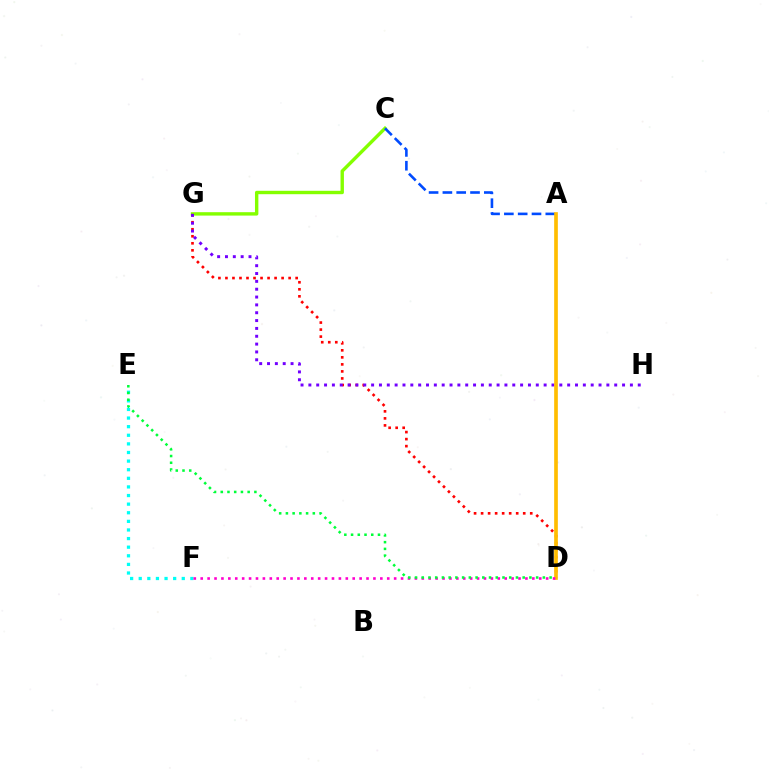{('C', 'G'): [{'color': '#84ff00', 'line_style': 'solid', 'thickness': 2.45}], ('E', 'F'): [{'color': '#00fff6', 'line_style': 'dotted', 'thickness': 2.34}], ('D', 'G'): [{'color': '#ff0000', 'line_style': 'dotted', 'thickness': 1.91}], ('A', 'C'): [{'color': '#004bff', 'line_style': 'dashed', 'thickness': 1.88}], ('G', 'H'): [{'color': '#7200ff', 'line_style': 'dotted', 'thickness': 2.13}], ('A', 'D'): [{'color': '#ffbd00', 'line_style': 'solid', 'thickness': 2.64}], ('D', 'F'): [{'color': '#ff00cf', 'line_style': 'dotted', 'thickness': 1.88}], ('D', 'E'): [{'color': '#00ff39', 'line_style': 'dotted', 'thickness': 1.83}]}